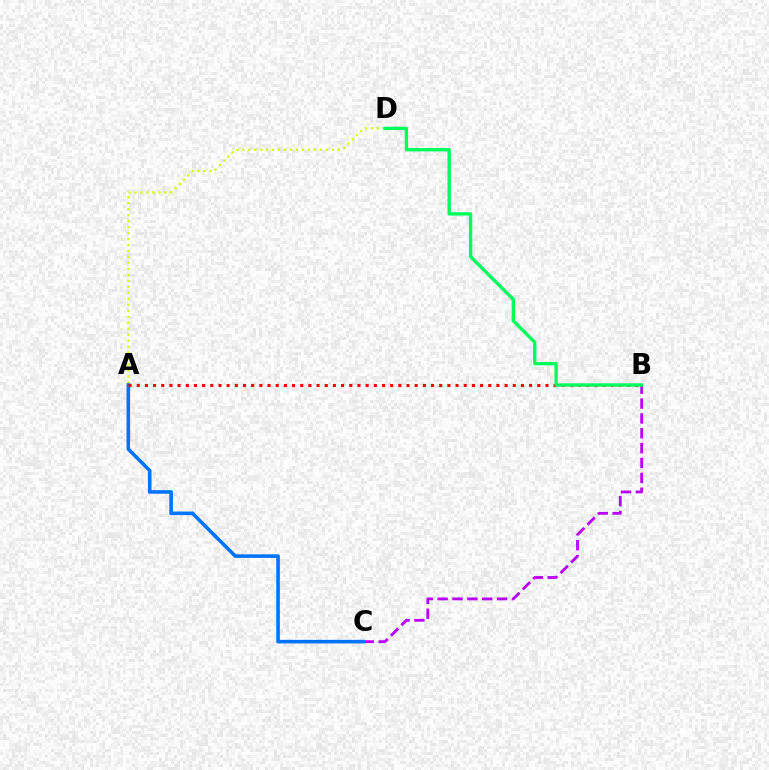{('A', 'D'): [{'color': '#d1ff00', 'line_style': 'dotted', 'thickness': 1.62}], ('B', 'C'): [{'color': '#b900ff', 'line_style': 'dashed', 'thickness': 2.02}], ('A', 'C'): [{'color': '#0074ff', 'line_style': 'solid', 'thickness': 2.58}], ('A', 'B'): [{'color': '#ff0000', 'line_style': 'dotted', 'thickness': 2.22}], ('B', 'D'): [{'color': '#00ff5c', 'line_style': 'solid', 'thickness': 2.39}]}